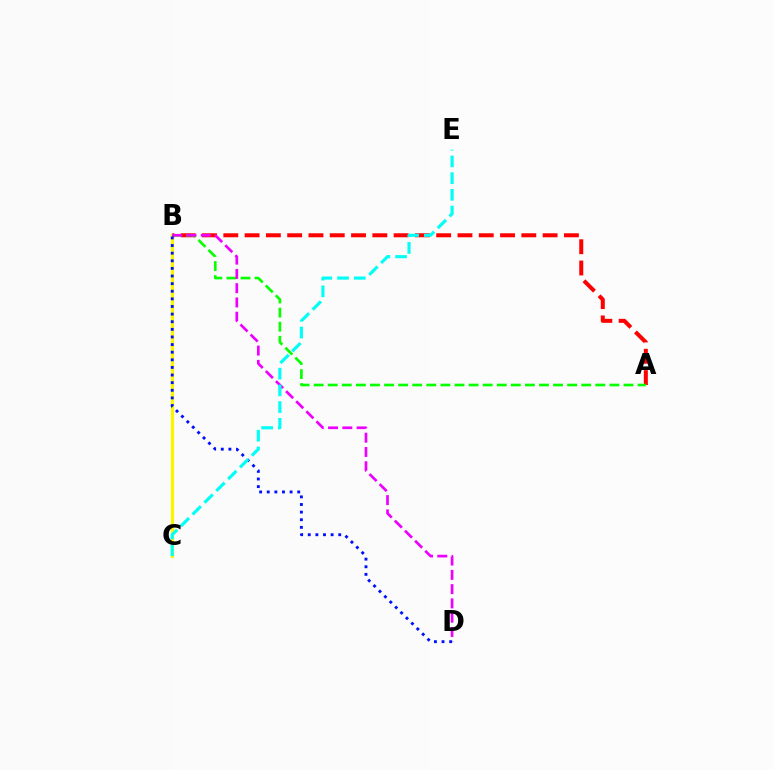{('B', 'C'): [{'color': '#fcf500', 'line_style': 'solid', 'thickness': 2.34}], ('A', 'B'): [{'color': '#ff0000', 'line_style': 'dashed', 'thickness': 2.89}, {'color': '#08ff00', 'line_style': 'dashed', 'thickness': 1.91}], ('B', 'D'): [{'color': '#ee00ff', 'line_style': 'dashed', 'thickness': 1.94}, {'color': '#0010ff', 'line_style': 'dotted', 'thickness': 2.07}], ('C', 'E'): [{'color': '#00fff6', 'line_style': 'dashed', 'thickness': 2.27}]}